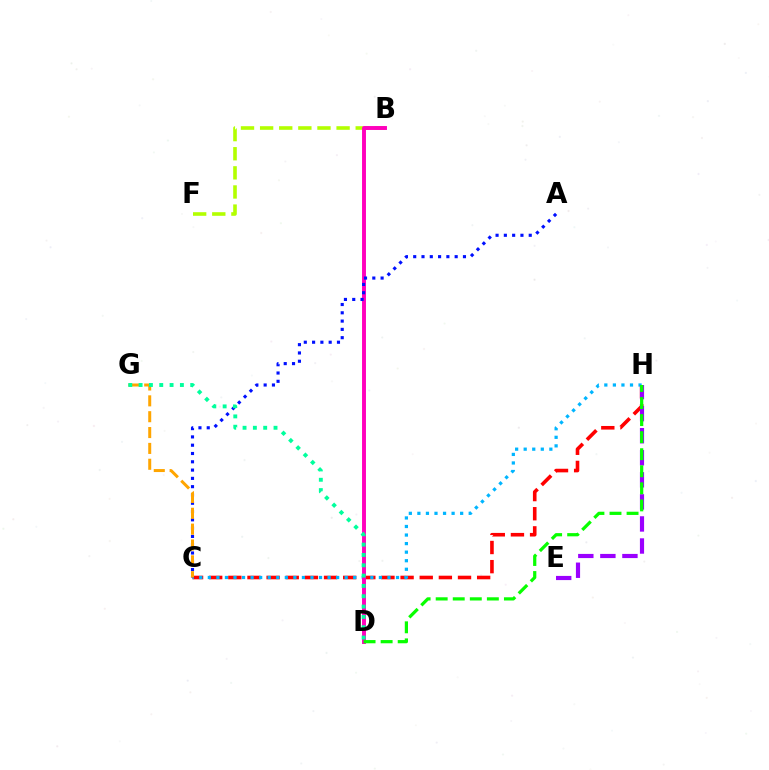{('C', 'H'): [{'color': '#ff0000', 'line_style': 'dashed', 'thickness': 2.6}, {'color': '#00b5ff', 'line_style': 'dotted', 'thickness': 2.32}], ('B', 'F'): [{'color': '#b3ff00', 'line_style': 'dashed', 'thickness': 2.6}], ('E', 'H'): [{'color': '#9b00ff', 'line_style': 'dashed', 'thickness': 3.0}], ('B', 'D'): [{'color': '#ff00bd', 'line_style': 'solid', 'thickness': 2.82}], ('A', 'C'): [{'color': '#0010ff', 'line_style': 'dotted', 'thickness': 2.25}], ('C', 'G'): [{'color': '#ffa500', 'line_style': 'dashed', 'thickness': 2.15}], ('D', 'H'): [{'color': '#08ff00', 'line_style': 'dashed', 'thickness': 2.32}], ('D', 'G'): [{'color': '#00ff9d', 'line_style': 'dotted', 'thickness': 2.8}]}